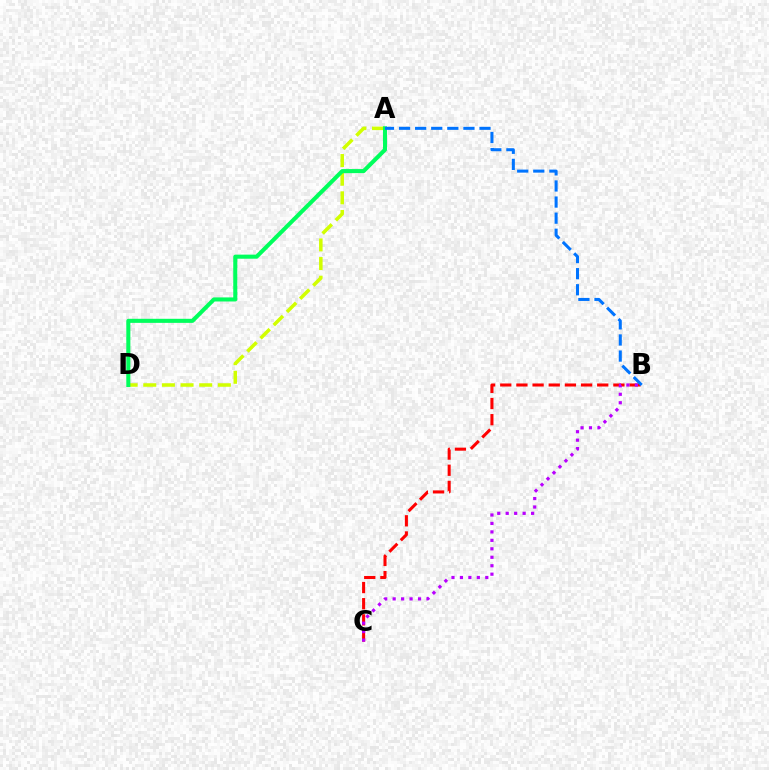{('A', 'D'): [{'color': '#d1ff00', 'line_style': 'dashed', 'thickness': 2.53}, {'color': '#00ff5c', 'line_style': 'solid', 'thickness': 2.93}], ('B', 'C'): [{'color': '#ff0000', 'line_style': 'dashed', 'thickness': 2.2}, {'color': '#b900ff', 'line_style': 'dotted', 'thickness': 2.3}], ('A', 'B'): [{'color': '#0074ff', 'line_style': 'dashed', 'thickness': 2.19}]}